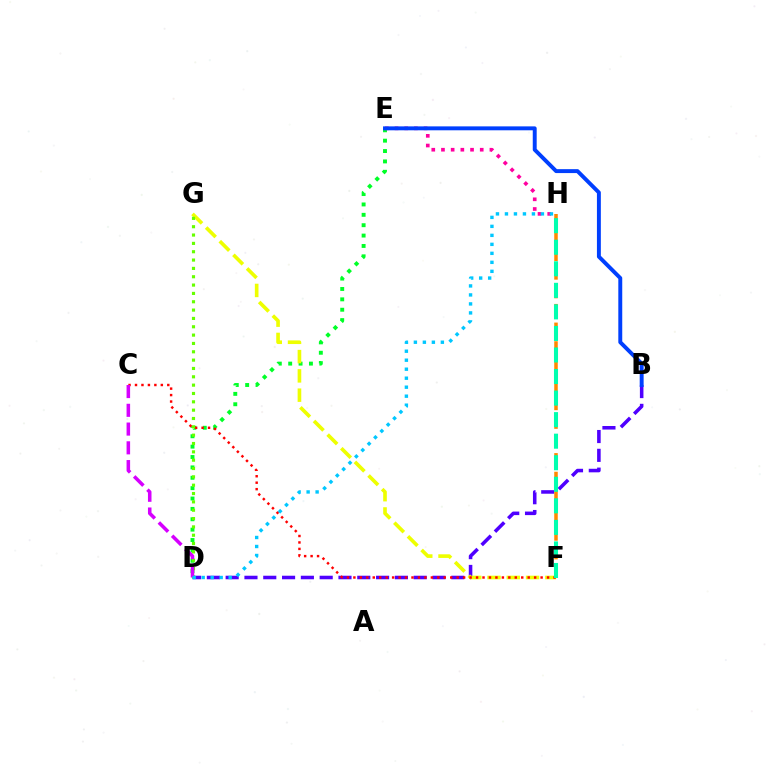{('B', 'D'): [{'color': '#4f00ff', 'line_style': 'dashed', 'thickness': 2.55}], ('D', 'E'): [{'color': '#00ff27', 'line_style': 'dotted', 'thickness': 2.82}], ('E', 'H'): [{'color': '#ff00a0', 'line_style': 'dotted', 'thickness': 2.63}], ('F', 'H'): [{'color': '#ff8800', 'line_style': 'dashed', 'thickness': 2.53}, {'color': '#00ffaf', 'line_style': 'dashed', 'thickness': 2.93}], ('F', 'G'): [{'color': '#eeff00', 'line_style': 'dashed', 'thickness': 2.62}], ('B', 'E'): [{'color': '#003fff', 'line_style': 'solid', 'thickness': 2.83}], ('C', 'F'): [{'color': '#ff0000', 'line_style': 'dotted', 'thickness': 1.75}], ('D', 'G'): [{'color': '#66ff00', 'line_style': 'dotted', 'thickness': 2.27}], ('C', 'D'): [{'color': '#d600ff', 'line_style': 'dashed', 'thickness': 2.55}], ('D', 'H'): [{'color': '#00c7ff', 'line_style': 'dotted', 'thickness': 2.44}]}